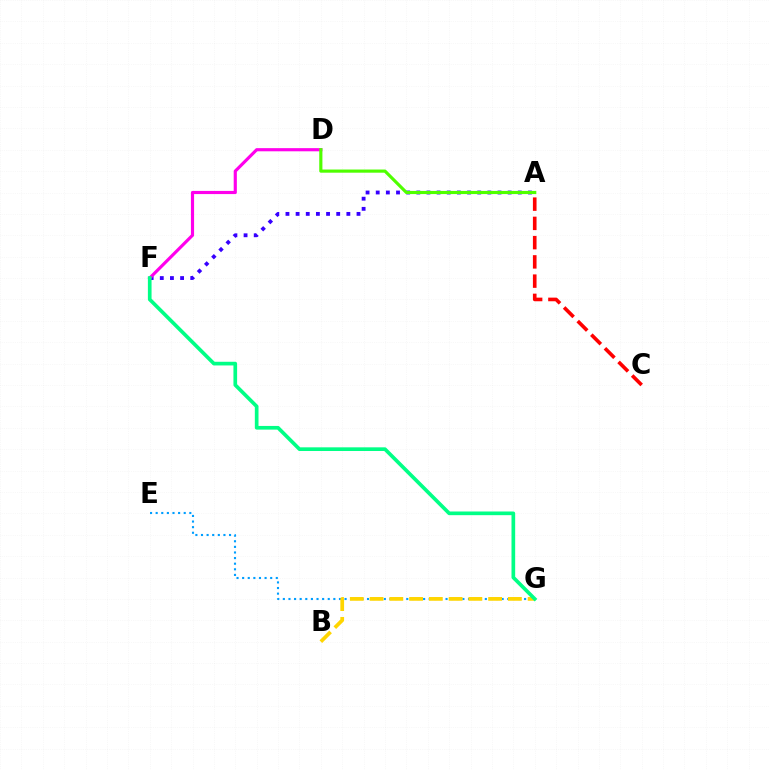{('A', 'C'): [{'color': '#ff0000', 'line_style': 'dashed', 'thickness': 2.61}], ('E', 'G'): [{'color': '#009eff', 'line_style': 'dotted', 'thickness': 1.52}], ('A', 'F'): [{'color': '#3700ff', 'line_style': 'dotted', 'thickness': 2.76}], ('D', 'F'): [{'color': '#ff00ed', 'line_style': 'solid', 'thickness': 2.27}], ('A', 'D'): [{'color': '#4fff00', 'line_style': 'solid', 'thickness': 2.27}], ('B', 'G'): [{'color': '#ffd500', 'line_style': 'dashed', 'thickness': 2.68}], ('F', 'G'): [{'color': '#00ff86', 'line_style': 'solid', 'thickness': 2.65}]}